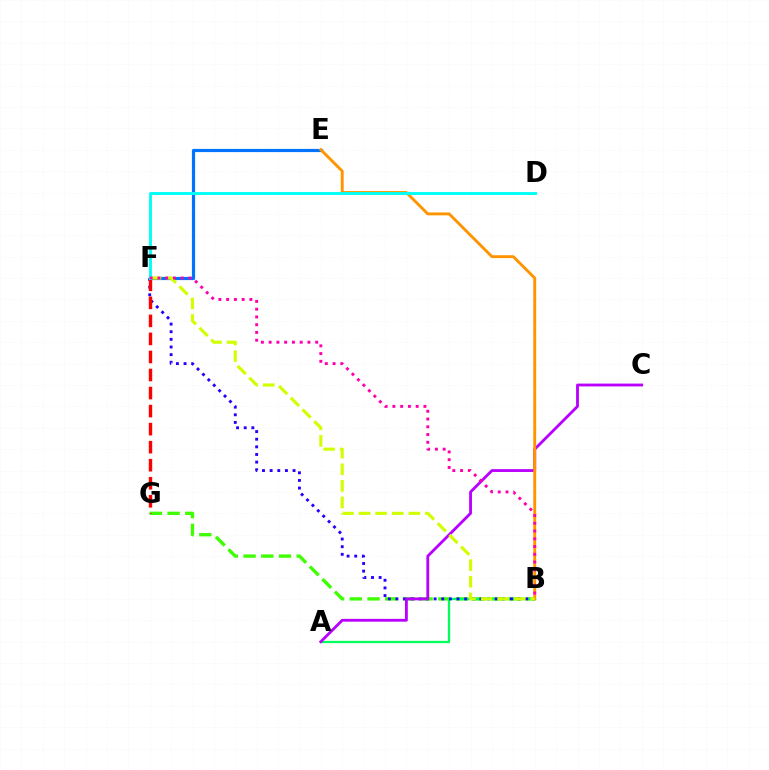{('B', 'G'): [{'color': '#3dff00', 'line_style': 'dashed', 'thickness': 2.41}], ('A', 'B'): [{'color': '#00ff5c', 'line_style': 'solid', 'thickness': 1.65}], ('B', 'F'): [{'color': '#2500ff', 'line_style': 'dotted', 'thickness': 2.07}, {'color': '#d1ff00', 'line_style': 'dashed', 'thickness': 2.25}, {'color': '#ff00ac', 'line_style': 'dotted', 'thickness': 2.11}], ('E', 'F'): [{'color': '#0074ff', 'line_style': 'solid', 'thickness': 2.3}], ('F', 'G'): [{'color': '#ff0000', 'line_style': 'dashed', 'thickness': 2.45}], ('A', 'C'): [{'color': '#b900ff', 'line_style': 'solid', 'thickness': 2.04}], ('B', 'E'): [{'color': '#ff9400', 'line_style': 'solid', 'thickness': 2.08}], ('D', 'F'): [{'color': '#00fff6', 'line_style': 'solid', 'thickness': 2.09}]}